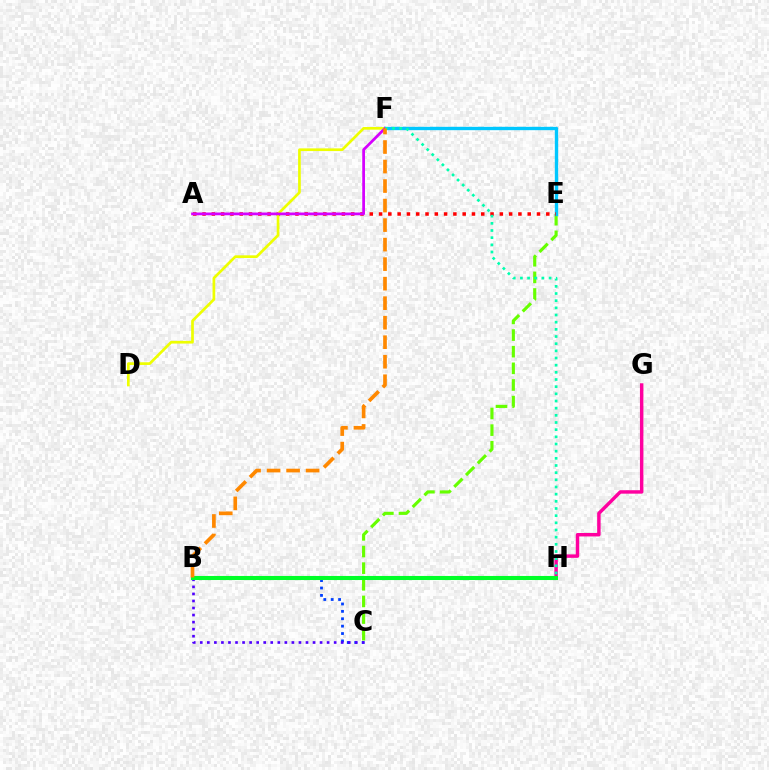{('C', 'E'): [{'color': '#66ff00', 'line_style': 'dashed', 'thickness': 2.26}], ('G', 'H'): [{'color': '#ff00a0', 'line_style': 'solid', 'thickness': 2.48}], ('E', 'F'): [{'color': '#00c7ff', 'line_style': 'solid', 'thickness': 2.42}], ('A', 'E'): [{'color': '#ff0000', 'line_style': 'dotted', 'thickness': 2.52}], ('D', 'F'): [{'color': '#eeff00', 'line_style': 'solid', 'thickness': 1.94}], ('A', 'F'): [{'color': '#d600ff', 'line_style': 'solid', 'thickness': 1.98}], ('F', 'H'): [{'color': '#00ffaf', 'line_style': 'dotted', 'thickness': 1.95}], ('B', 'C'): [{'color': '#003fff', 'line_style': 'dotted', 'thickness': 2.01}, {'color': '#4f00ff', 'line_style': 'dotted', 'thickness': 1.91}], ('B', 'H'): [{'color': '#00ff27', 'line_style': 'solid', 'thickness': 2.94}], ('B', 'F'): [{'color': '#ff8800', 'line_style': 'dashed', 'thickness': 2.65}]}